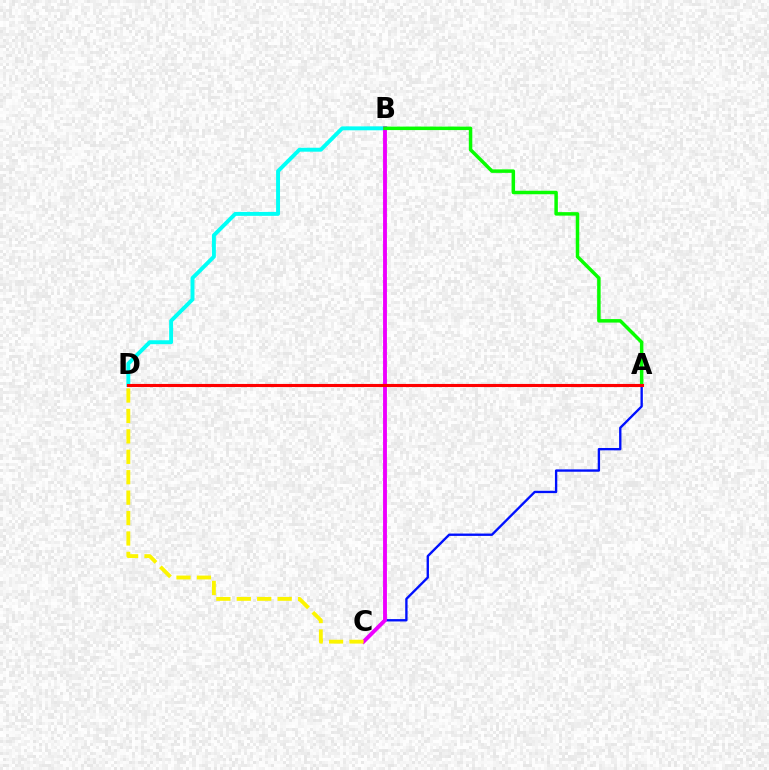{('B', 'D'): [{'color': '#00fff6', 'line_style': 'solid', 'thickness': 2.83}], ('A', 'C'): [{'color': '#0010ff', 'line_style': 'solid', 'thickness': 1.69}], ('B', 'C'): [{'color': '#ee00ff', 'line_style': 'solid', 'thickness': 2.8}], ('A', 'B'): [{'color': '#08ff00', 'line_style': 'solid', 'thickness': 2.51}], ('C', 'D'): [{'color': '#fcf500', 'line_style': 'dashed', 'thickness': 2.77}], ('A', 'D'): [{'color': '#ff0000', 'line_style': 'solid', 'thickness': 2.23}]}